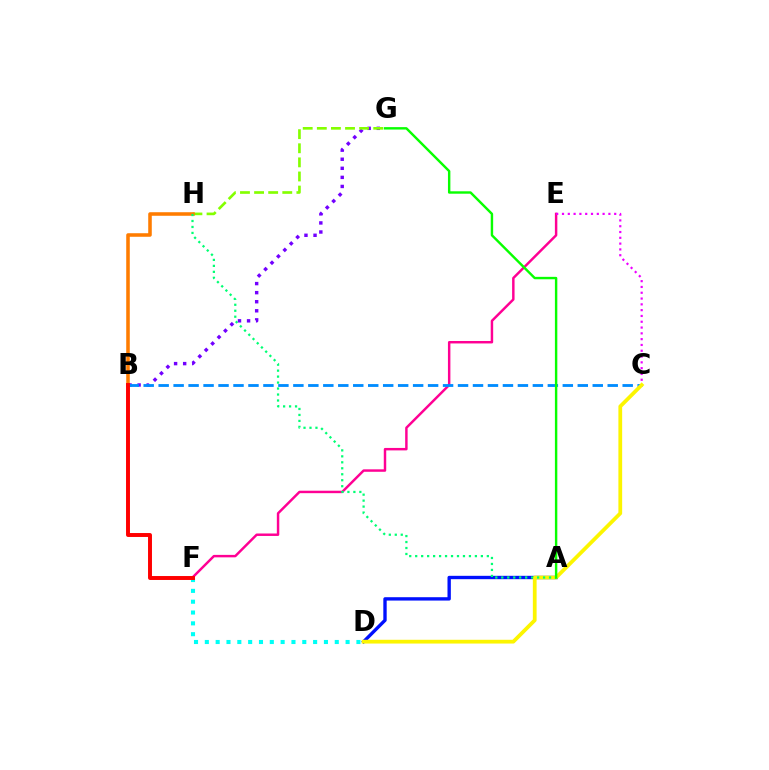{('B', 'G'): [{'color': '#7200ff', 'line_style': 'dotted', 'thickness': 2.46}], ('E', 'F'): [{'color': '#ff0094', 'line_style': 'solid', 'thickness': 1.77}], ('A', 'D'): [{'color': '#0010ff', 'line_style': 'solid', 'thickness': 2.42}], ('G', 'H'): [{'color': '#84ff00', 'line_style': 'dashed', 'thickness': 1.92}], ('B', 'H'): [{'color': '#ff7c00', 'line_style': 'solid', 'thickness': 2.56}], ('D', 'F'): [{'color': '#00fff6', 'line_style': 'dotted', 'thickness': 2.94}], ('B', 'C'): [{'color': '#008cff', 'line_style': 'dashed', 'thickness': 2.03}], ('C', 'E'): [{'color': '#ee00ff', 'line_style': 'dotted', 'thickness': 1.58}], ('B', 'F'): [{'color': '#ff0000', 'line_style': 'solid', 'thickness': 2.84}], ('C', 'D'): [{'color': '#fcf500', 'line_style': 'solid', 'thickness': 2.71}], ('A', 'H'): [{'color': '#00ff74', 'line_style': 'dotted', 'thickness': 1.62}], ('A', 'G'): [{'color': '#08ff00', 'line_style': 'solid', 'thickness': 1.74}]}